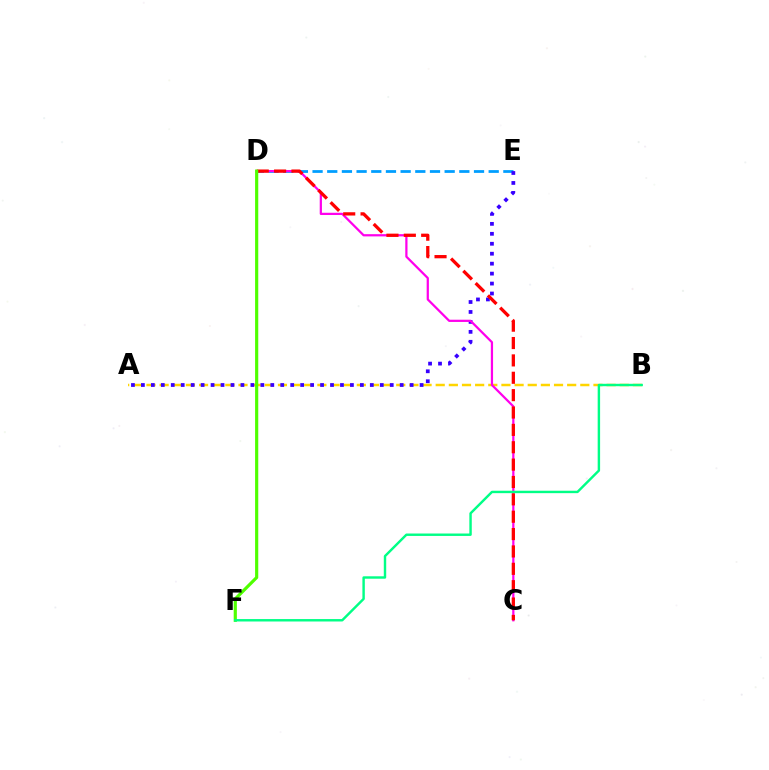{('A', 'B'): [{'color': '#ffd500', 'line_style': 'dashed', 'thickness': 1.79}], ('D', 'E'): [{'color': '#009eff', 'line_style': 'dashed', 'thickness': 1.99}], ('A', 'E'): [{'color': '#3700ff', 'line_style': 'dotted', 'thickness': 2.7}], ('C', 'D'): [{'color': '#ff00ed', 'line_style': 'solid', 'thickness': 1.61}, {'color': '#ff0000', 'line_style': 'dashed', 'thickness': 2.36}], ('D', 'F'): [{'color': '#4fff00', 'line_style': 'solid', 'thickness': 2.28}], ('B', 'F'): [{'color': '#00ff86', 'line_style': 'solid', 'thickness': 1.75}]}